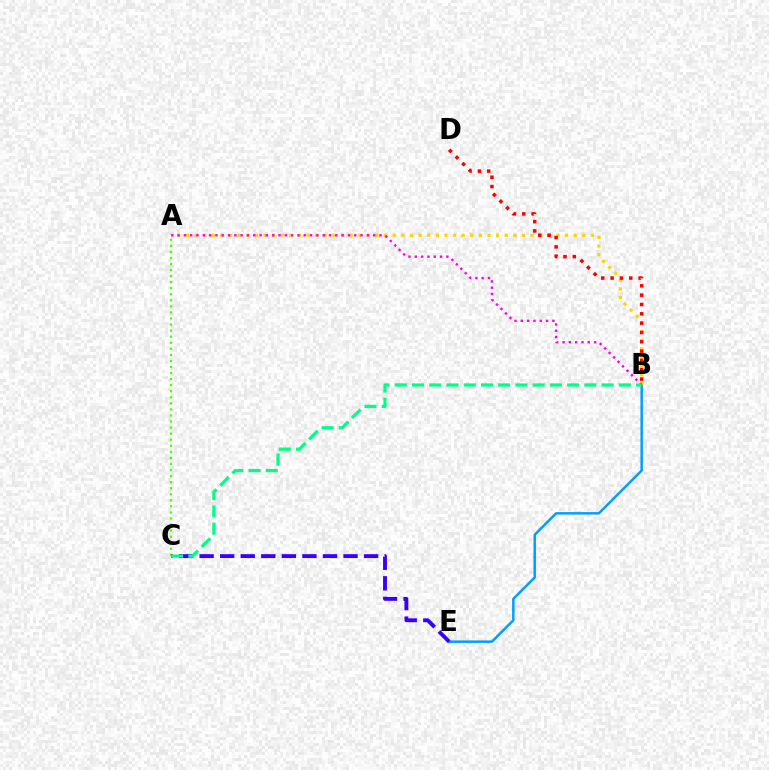{('B', 'E'): [{'color': '#009eff', 'line_style': 'solid', 'thickness': 1.78}], ('A', 'B'): [{'color': '#ffd500', 'line_style': 'dotted', 'thickness': 2.34}, {'color': '#ff00ed', 'line_style': 'dotted', 'thickness': 1.71}], ('A', 'C'): [{'color': '#4fff00', 'line_style': 'dotted', 'thickness': 1.65}], ('C', 'E'): [{'color': '#3700ff', 'line_style': 'dashed', 'thickness': 2.79}], ('B', 'D'): [{'color': '#ff0000', 'line_style': 'dotted', 'thickness': 2.54}], ('B', 'C'): [{'color': '#00ff86', 'line_style': 'dashed', 'thickness': 2.34}]}